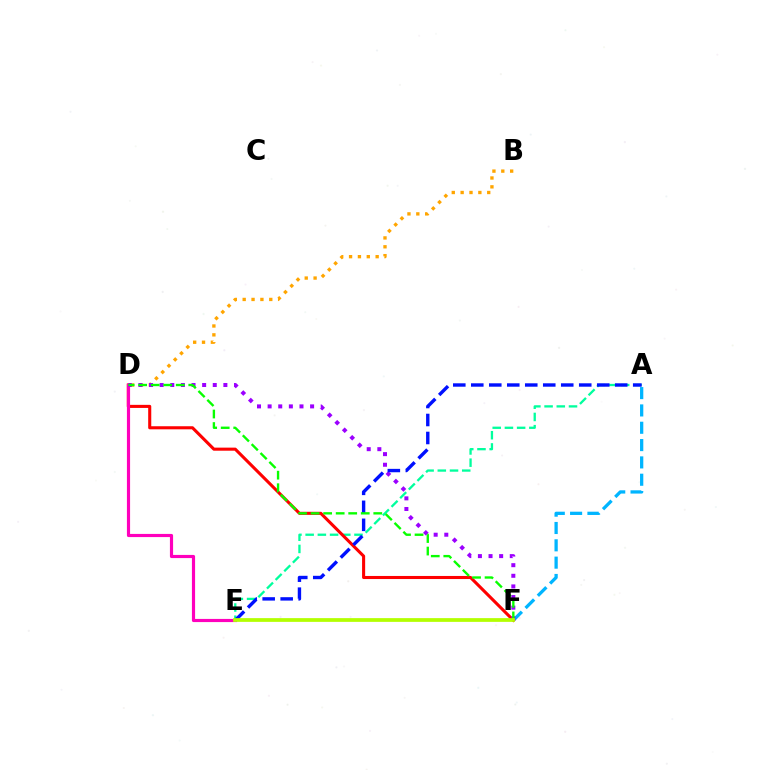{('A', 'E'): [{'color': '#00ff9d', 'line_style': 'dashed', 'thickness': 1.66}, {'color': '#0010ff', 'line_style': 'dashed', 'thickness': 2.44}], ('B', 'D'): [{'color': '#ffa500', 'line_style': 'dotted', 'thickness': 2.41}], ('A', 'F'): [{'color': '#00b5ff', 'line_style': 'dashed', 'thickness': 2.35}], ('D', 'F'): [{'color': '#ff0000', 'line_style': 'solid', 'thickness': 2.22}, {'color': '#9b00ff', 'line_style': 'dotted', 'thickness': 2.89}, {'color': '#08ff00', 'line_style': 'dashed', 'thickness': 1.7}], ('D', 'E'): [{'color': '#ff00bd', 'line_style': 'solid', 'thickness': 2.28}], ('E', 'F'): [{'color': '#b3ff00', 'line_style': 'solid', 'thickness': 2.7}]}